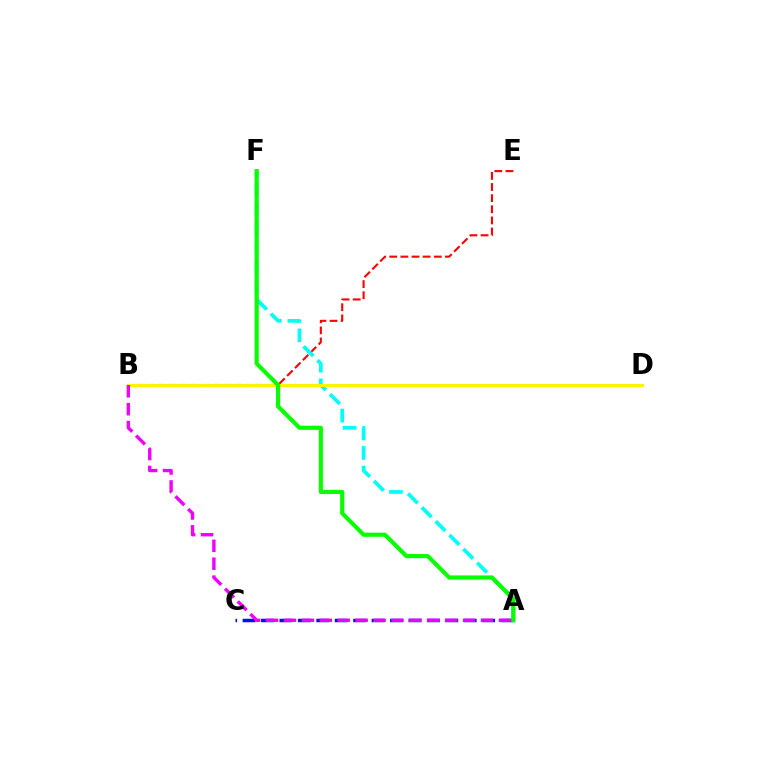{('B', 'E'): [{'color': '#ff0000', 'line_style': 'dashed', 'thickness': 1.51}], ('A', 'C'): [{'color': '#0010ff', 'line_style': 'dashed', 'thickness': 2.5}], ('A', 'F'): [{'color': '#00fff6', 'line_style': 'dashed', 'thickness': 2.66}, {'color': '#08ff00', 'line_style': 'solid', 'thickness': 2.99}], ('B', 'D'): [{'color': '#fcf500', 'line_style': 'solid', 'thickness': 2.14}], ('A', 'B'): [{'color': '#ee00ff', 'line_style': 'dashed', 'thickness': 2.43}]}